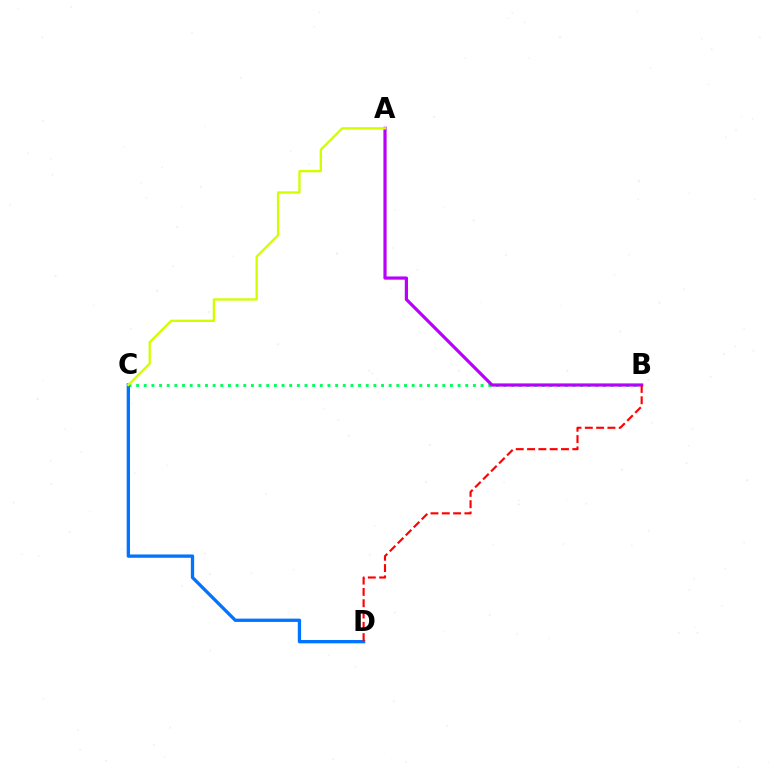{('B', 'C'): [{'color': '#00ff5c', 'line_style': 'dotted', 'thickness': 2.08}], ('C', 'D'): [{'color': '#0074ff', 'line_style': 'solid', 'thickness': 2.38}], ('A', 'B'): [{'color': '#b900ff', 'line_style': 'solid', 'thickness': 2.31}], ('A', 'C'): [{'color': '#d1ff00', 'line_style': 'solid', 'thickness': 1.69}], ('B', 'D'): [{'color': '#ff0000', 'line_style': 'dashed', 'thickness': 1.54}]}